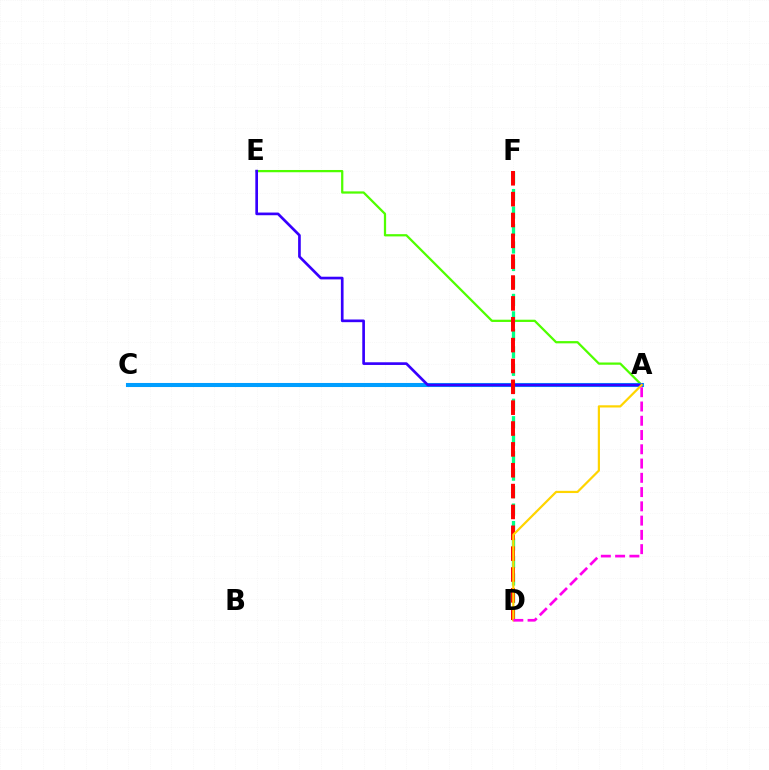{('A', 'E'): [{'color': '#4fff00', 'line_style': 'solid', 'thickness': 1.62}, {'color': '#3700ff', 'line_style': 'solid', 'thickness': 1.93}], ('D', 'F'): [{'color': '#00ff86', 'line_style': 'dashed', 'thickness': 2.37}, {'color': '#ff0000', 'line_style': 'dashed', 'thickness': 2.83}], ('A', 'C'): [{'color': '#009eff', 'line_style': 'solid', 'thickness': 2.92}], ('A', 'D'): [{'color': '#ffd500', 'line_style': 'solid', 'thickness': 1.6}, {'color': '#ff00ed', 'line_style': 'dashed', 'thickness': 1.94}]}